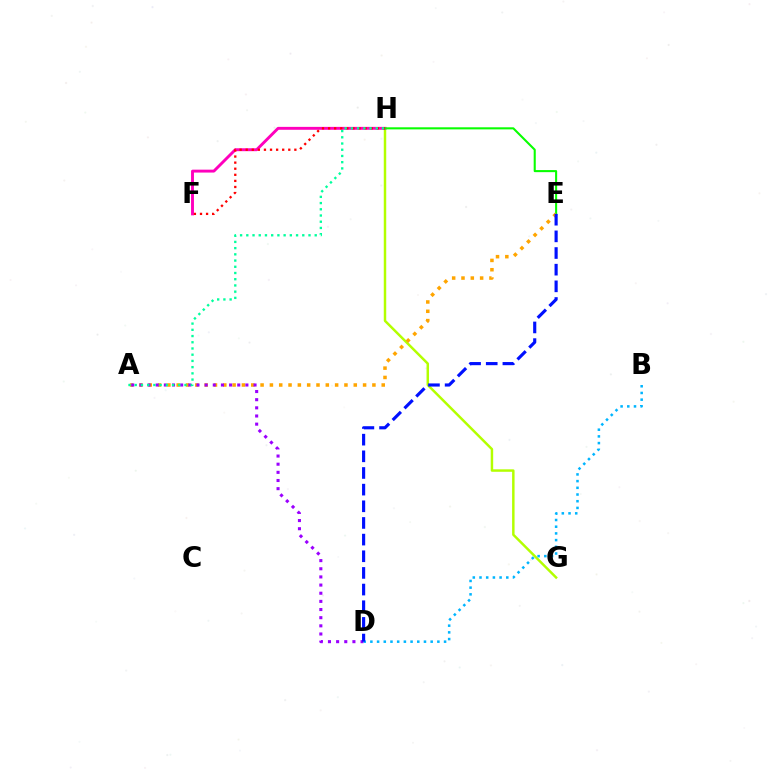{('G', 'H'): [{'color': '#b3ff00', 'line_style': 'solid', 'thickness': 1.78}], ('F', 'H'): [{'color': '#ff00bd', 'line_style': 'solid', 'thickness': 2.09}, {'color': '#ff0000', 'line_style': 'dotted', 'thickness': 1.65}], ('E', 'H'): [{'color': '#08ff00', 'line_style': 'solid', 'thickness': 1.5}], ('A', 'E'): [{'color': '#ffa500', 'line_style': 'dotted', 'thickness': 2.53}], ('A', 'D'): [{'color': '#9b00ff', 'line_style': 'dotted', 'thickness': 2.22}], ('B', 'D'): [{'color': '#00b5ff', 'line_style': 'dotted', 'thickness': 1.82}], ('A', 'H'): [{'color': '#00ff9d', 'line_style': 'dotted', 'thickness': 1.69}], ('D', 'E'): [{'color': '#0010ff', 'line_style': 'dashed', 'thickness': 2.26}]}